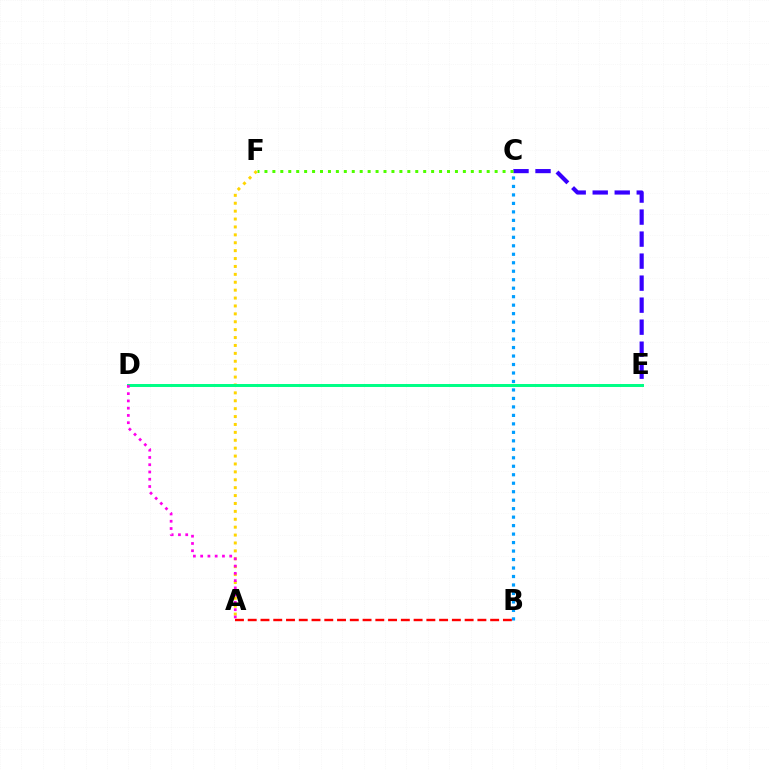{('C', 'E'): [{'color': '#3700ff', 'line_style': 'dashed', 'thickness': 2.99}], ('B', 'C'): [{'color': '#009eff', 'line_style': 'dotted', 'thickness': 2.3}], ('C', 'F'): [{'color': '#4fff00', 'line_style': 'dotted', 'thickness': 2.16}], ('A', 'B'): [{'color': '#ff0000', 'line_style': 'dashed', 'thickness': 1.73}], ('A', 'F'): [{'color': '#ffd500', 'line_style': 'dotted', 'thickness': 2.15}], ('D', 'E'): [{'color': '#00ff86', 'line_style': 'solid', 'thickness': 2.14}], ('A', 'D'): [{'color': '#ff00ed', 'line_style': 'dotted', 'thickness': 1.97}]}